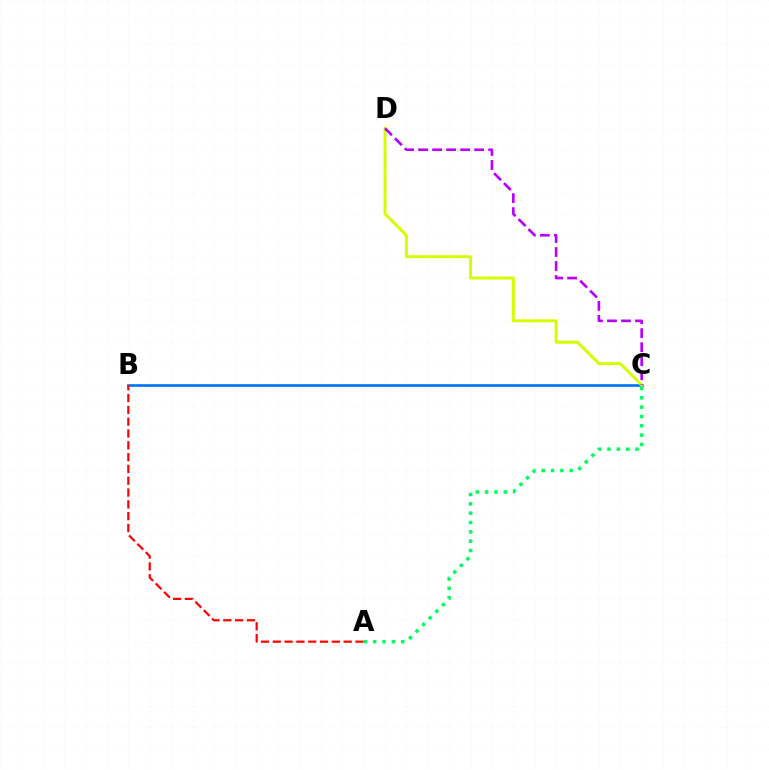{('B', 'C'): [{'color': '#0074ff', 'line_style': 'solid', 'thickness': 1.92}], ('A', 'B'): [{'color': '#ff0000', 'line_style': 'dashed', 'thickness': 1.61}], ('C', 'D'): [{'color': '#d1ff00', 'line_style': 'solid', 'thickness': 2.14}, {'color': '#b900ff', 'line_style': 'dashed', 'thickness': 1.9}], ('A', 'C'): [{'color': '#00ff5c', 'line_style': 'dotted', 'thickness': 2.54}]}